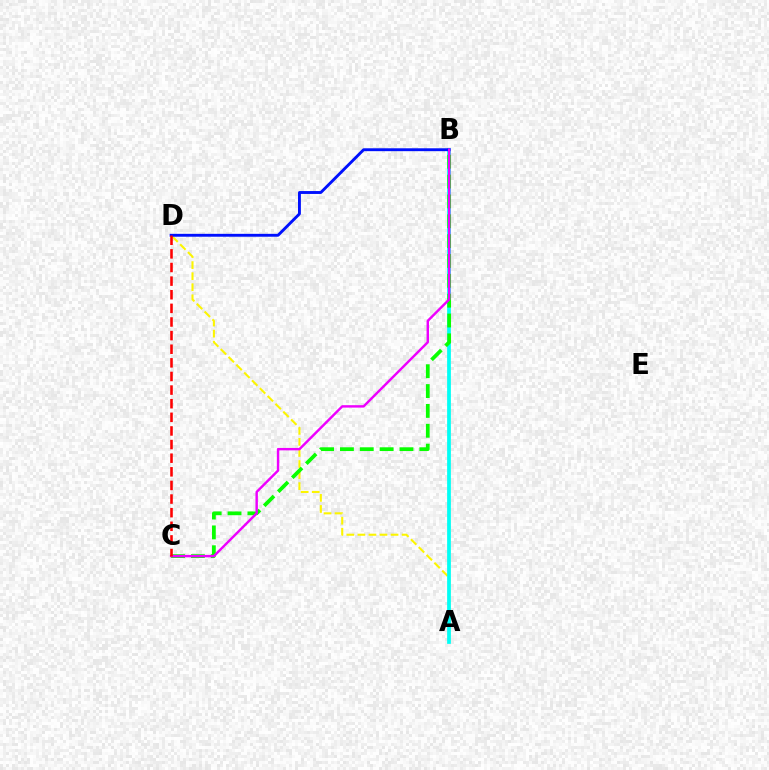{('A', 'D'): [{'color': '#fcf500', 'line_style': 'dashed', 'thickness': 1.5}], ('A', 'B'): [{'color': '#00fff6', 'line_style': 'solid', 'thickness': 2.7}], ('B', 'C'): [{'color': '#08ff00', 'line_style': 'dashed', 'thickness': 2.7}, {'color': '#ee00ff', 'line_style': 'solid', 'thickness': 1.75}], ('B', 'D'): [{'color': '#0010ff', 'line_style': 'solid', 'thickness': 2.08}], ('C', 'D'): [{'color': '#ff0000', 'line_style': 'dashed', 'thickness': 1.85}]}